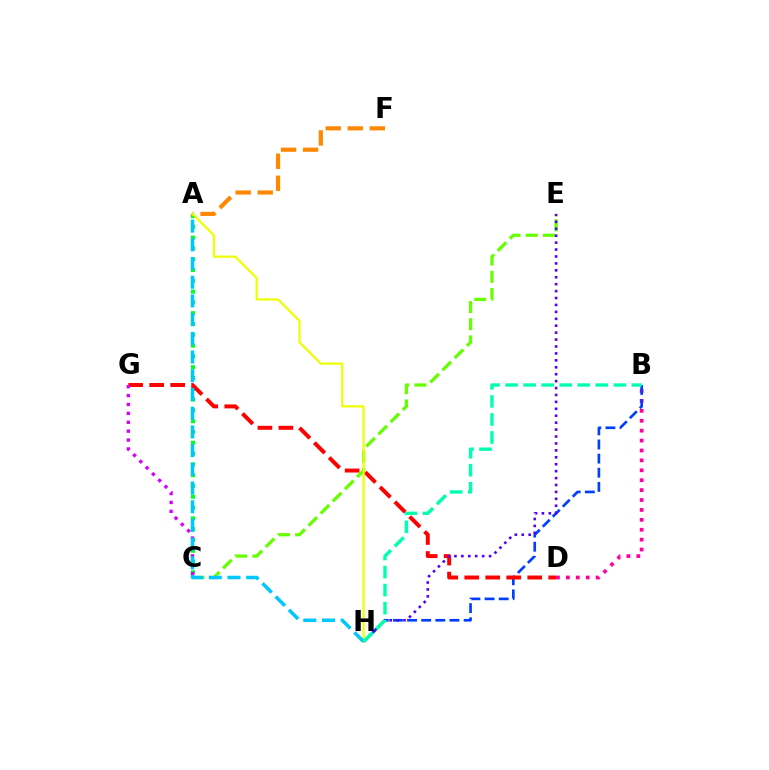{('B', 'D'): [{'color': '#ff00a0', 'line_style': 'dotted', 'thickness': 2.69}], ('A', 'C'): [{'color': '#00ff27', 'line_style': 'dotted', 'thickness': 2.93}], ('A', 'F'): [{'color': '#ff8800', 'line_style': 'dashed', 'thickness': 2.99}], ('B', 'H'): [{'color': '#003fff', 'line_style': 'dashed', 'thickness': 1.92}, {'color': '#00ffaf', 'line_style': 'dashed', 'thickness': 2.45}], ('C', 'E'): [{'color': '#66ff00', 'line_style': 'dashed', 'thickness': 2.34}], ('D', 'G'): [{'color': '#ff0000', 'line_style': 'dashed', 'thickness': 2.85}], ('E', 'H'): [{'color': '#4f00ff', 'line_style': 'dotted', 'thickness': 1.88}], ('A', 'H'): [{'color': '#eeff00', 'line_style': 'solid', 'thickness': 1.58}, {'color': '#00c7ff', 'line_style': 'dashed', 'thickness': 2.54}], ('C', 'G'): [{'color': '#d600ff', 'line_style': 'dotted', 'thickness': 2.42}]}